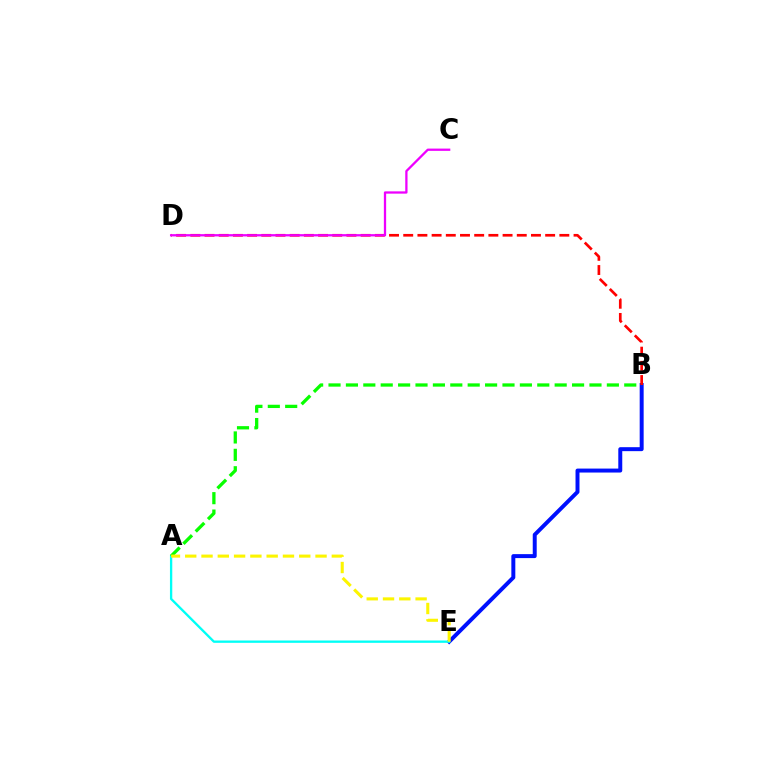{('B', 'E'): [{'color': '#0010ff', 'line_style': 'solid', 'thickness': 2.85}], ('A', 'E'): [{'color': '#00fff6', 'line_style': 'solid', 'thickness': 1.67}, {'color': '#fcf500', 'line_style': 'dashed', 'thickness': 2.21}], ('B', 'D'): [{'color': '#ff0000', 'line_style': 'dashed', 'thickness': 1.93}], ('C', 'D'): [{'color': '#ee00ff', 'line_style': 'solid', 'thickness': 1.64}], ('A', 'B'): [{'color': '#08ff00', 'line_style': 'dashed', 'thickness': 2.36}]}